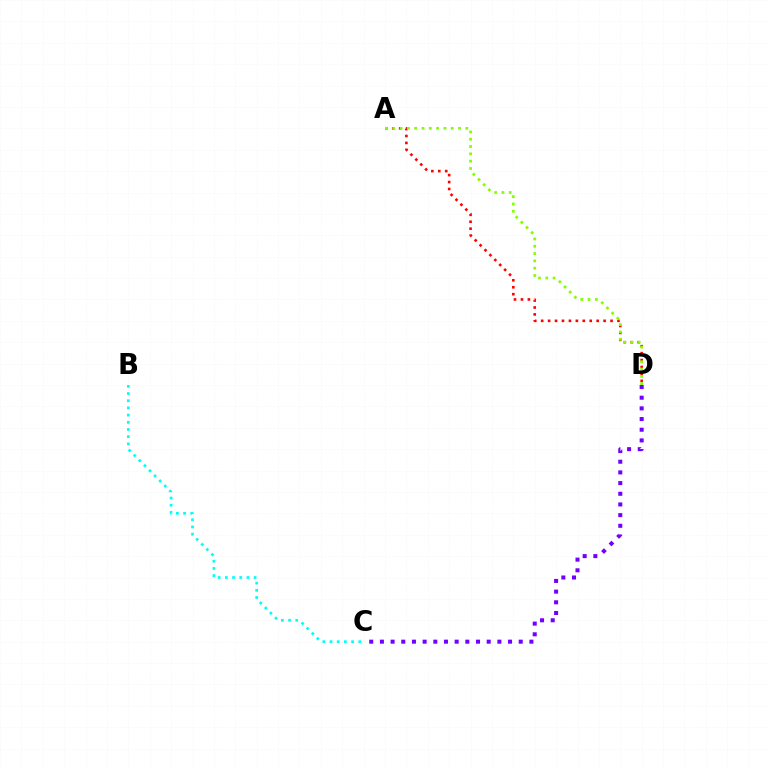{('A', 'D'): [{'color': '#ff0000', 'line_style': 'dotted', 'thickness': 1.88}, {'color': '#84ff00', 'line_style': 'dotted', 'thickness': 1.99}], ('C', 'D'): [{'color': '#7200ff', 'line_style': 'dotted', 'thickness': 2.9}], ('B', 'C'): [{'color': '#00fff6', 'line_style': 'dotted', 'thickness': 1.95}]}